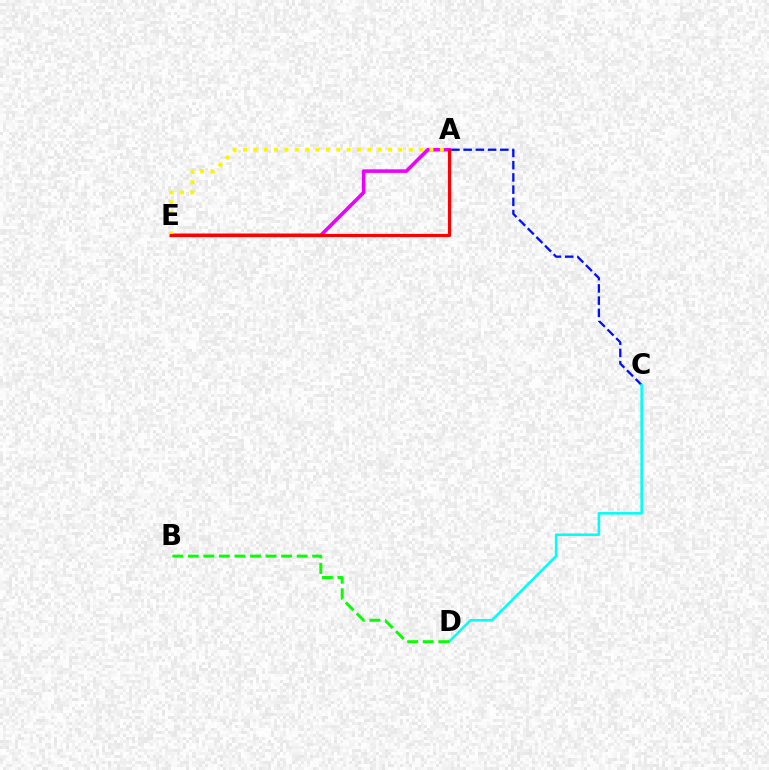{('A', 'C'): [{'color': '#0010ff', 'line_style': 'dashed', 'thickness': 1.66}], ('A', 'E'): [{'color': '#ee00ff', 'line_style': 'solid', 'thickness': 2.57}, {'color': '#fcf500', 'line_style': 'dotted', 'thickness': 2.81}, {'color': '#ff0000', 'line_style': 'solid', 'thickness': 2.27}], ('C', 'D'): [{'color': '#00fff6', 'line_style': 'solid', 'thickness': 1.85}], ('B', 'D'): [{'color': '#08ff00', 'line_style': 'dashed', 'thickness': 2.11}]}